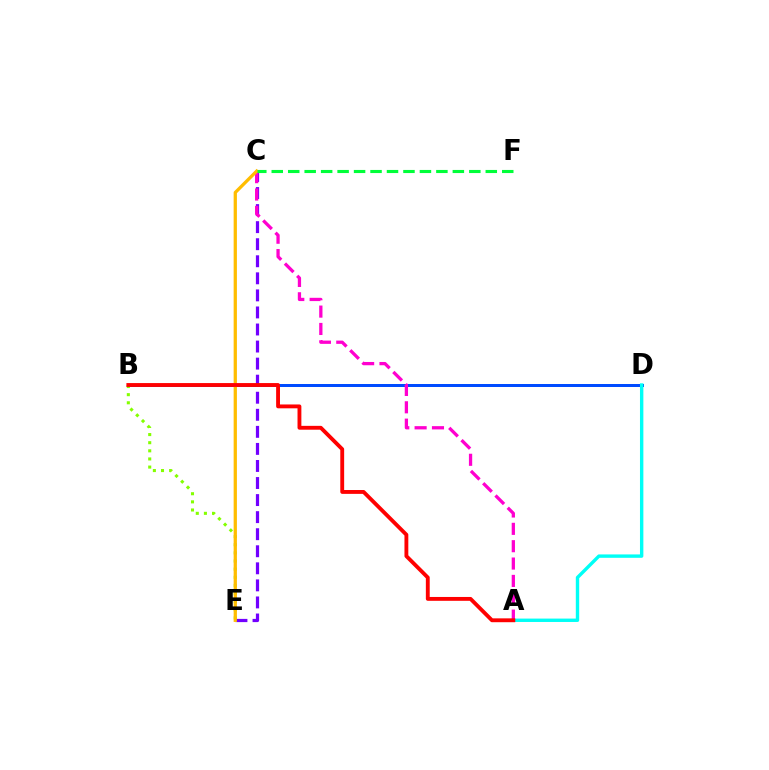{('B', 'D'): [{'color': '#004bff', 'line_style': 'solid', 'thickness': 2.15}], ('A', 'D'): [{'color': '#00fff6', 'line_style': 'solid', 'thickness': 2.44}], ('B', 'E'): [{'color': '#84ff00', 'line_style': 'dotted', 'thickness': 2.21}], ('C', 'E'): [{'color': '#7200ff', 'line_style': 'dashed', 'thickness': 2.32}, {'color': '#ffbd00', 'line_style': 'solid', 'thickness': 2.35}], ('A', 'C'): [{'color': '#ff00cf', 'line_style': 'dashed', 'thickness': 2.36}], ('A', 'B'): [{'color': '#ff0000', 'line_style': 'solid', 'thickness': 2.78}], ('C', 'F'): [{'color': '#00ff39', 'line_style': 'dashed', 'thickness': 2.24}]}